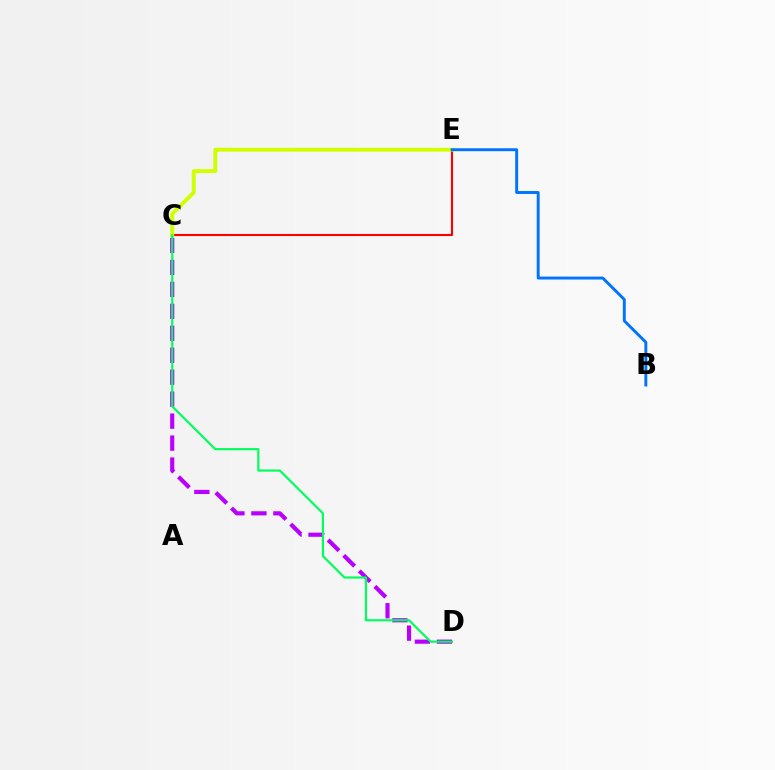{('C', 'D'): [{'color': '#b900ff', 'line_style': 'dashed', 'thickness': 2.98}, {'color': '#00ff5c', 'line_style': 'solid', 'thickness': 1.57}], ('C', 'E'): [{'color': '#ff0000', 'line_style': 'solid', 'thickness': 1.51}, {'color': '#d1ff00', 'line_style': 'solid', 'thickness': 2.82}], ('B', 'E'): [{'color': '#0074ff', 'line_style': 'solid', 'thickness': 2.11}]}